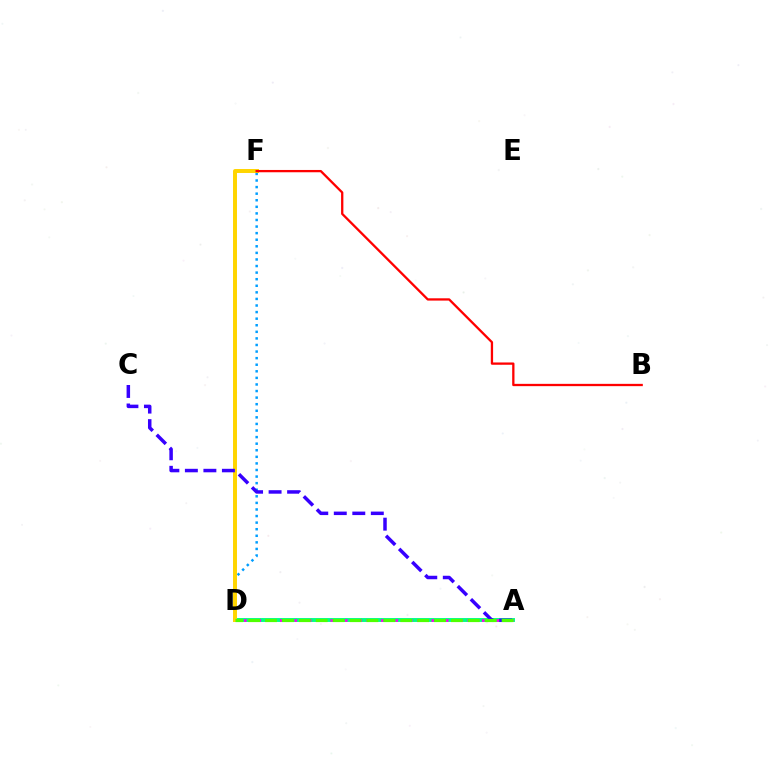{('D', 'F'): [{'color': '#009eff', 'line_style': 'dotted', 'thickness': 1.79}, {'color': '#ffd500', 'line_style': 'solid', 'thickness': 2.85}], ('A', 'D'): [{'color': '#00ff86', 'line_style': 'solid', 'thickness': 2.81}, {'color': '#ff00ed', 'line_style': 'dotted', 'thickness': 1.96}, {'color': '#4fff00', 'line_style': 'dashed', 'thickness': 2.3}], ('A', 'C'): [{'color': '#3700ff', 'line_style': 'dashed', 'thickness': 2.52}], ('B', 'F'): [{'color': '#ff0000', 'line_style': 'solid', 'thickness': 1.65}]}